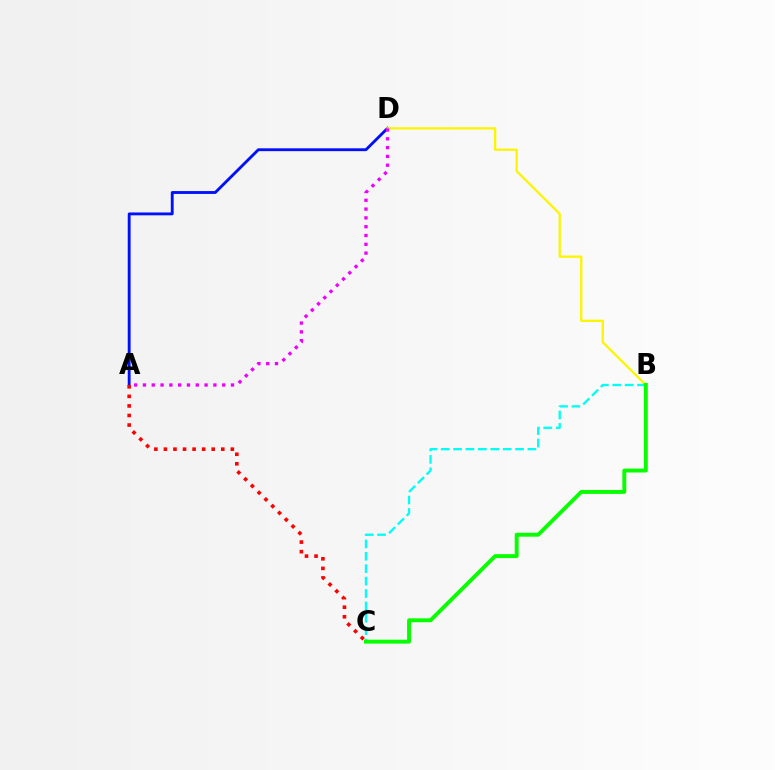{('A', 'D'): [{'color': '#0010ff', 'line_style': 'solid', 'thickness': 2.06}, {'color': '#ee00ff', 'line_style': 'dotted', 'thickness': 2.39}], ('B', 'D'): [{'color': '#fcf500', 'line_style': 'solid', 'thickness': 1.65}], ('B', 'C'): [{'color': '#00fff6', 'line_style': 'dashed', 'thickness': 1.68}, {'color': '#08ff00', 'line_style': 'solid', 'thickness': 2.81}], ('A', 'C'): [{'color': '#ff0000', 'line_style': 'dotted', 'thickness': 2.6}]}